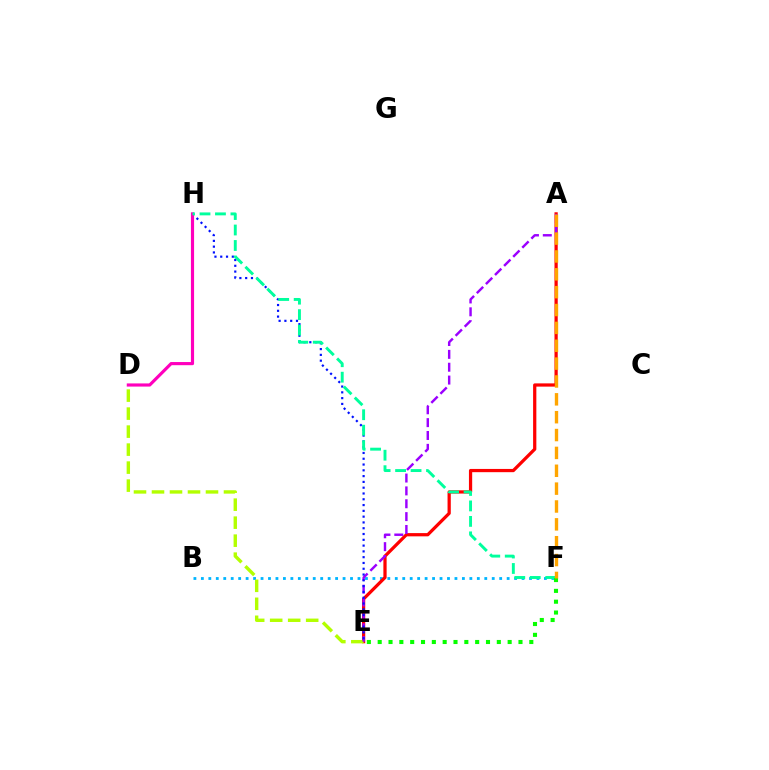{('B', 'F'): [{'color': '#00b5ff', 'line_style': 'dotted', 'thickness': 2.03}], ('A', 'E'): [{'color': '#ff0000', 'line_style': 'solid', 'thickness': 2.33}, {'color': '#9b00ff', 'line_style': 'dashed', 'thickness': 1.75}], ('D', 'E'): [{'color': '#b3ff00', 'line_style': 'dashed', 'thickness': 2.45}], ('E', 'H'): [{'color': '#0010ff', 'line_style': 'dotted', 'thickness': 1.57}], ('D', 'H'): [{'color': '#ff00bd', 'line_style': 'solid', 'thickness': 2.27}], ('F', 'H'): [{'color': '#00ff9d', 'line_style': 'dashed', 'thickness': 2.1}], ('E', 'F'): [{'color': '#08ff00', 'line_style': 'dotted', 'thickness': 2.94}], ('A', 'F'): [{'color': '#ffa500', 'line_style': 'dashed', 'thickness': 2.43}]}